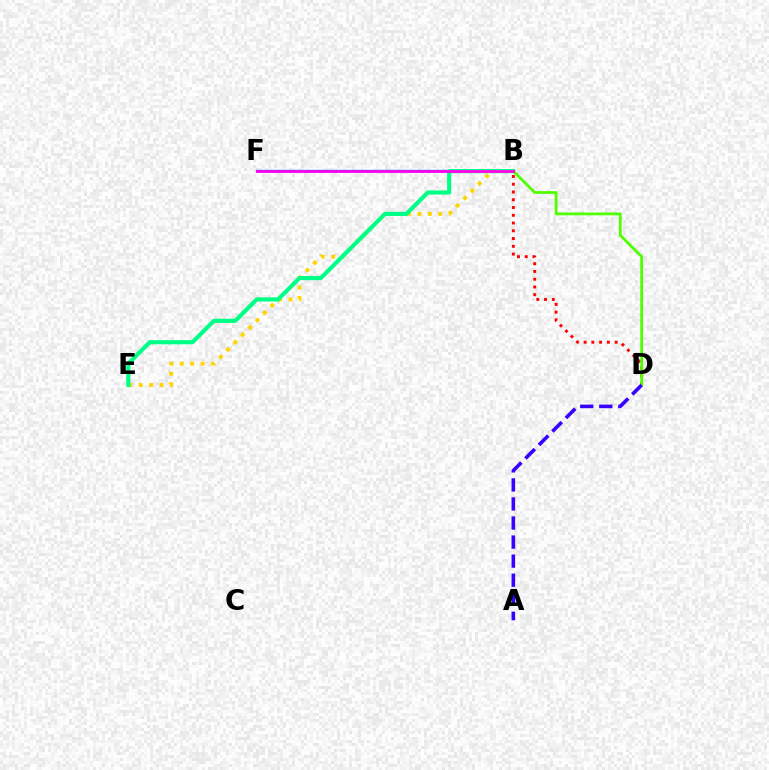{('B', 'F'): [{'color': '#009eff', 'line_style': 'solid', 'thickness': 1.74}, {'color': '#ff00ed', 'line_style': 'solid', 'thickness': 2.02}], ('B', 'E'): [{'color': '#ffd500', 'line_style': 'dotted', 'thickness': 2.83}, {'color': '#00ff86', 'line_style': 'solid', 'thickness': 2.98}], ('B', 'D'): [{'color': '#ff0000', 'line_style': 'dotted', 'thickness': 2.11}, {'color': '#4fff00', 'line_style': 'solid', 'thickness': 2.01}], ('A', 'D'): [{'color': '#3700ff', 'line_style': 'dashed', 'thickness': 2.59}]}